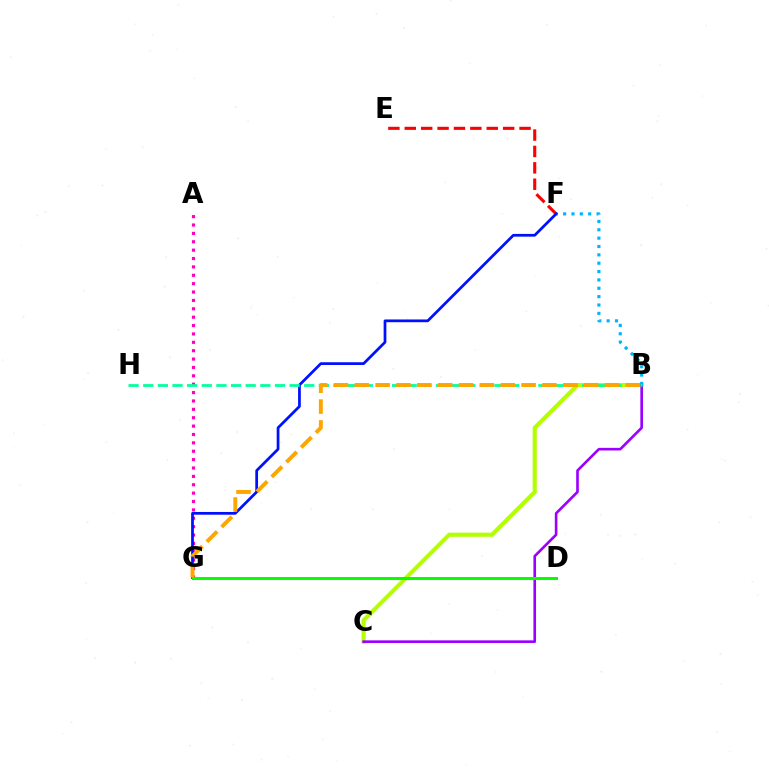{('B', 'C'): [{'color': '#b3ff00', 'line_style': 'solid', 'thickness': 2.96}, {'color': '#9b00ff', 'line_style': 'solid', 'thickness': 1.89}], ('E', 'F'): [{'color': '#ff0000', 'line_style': 'dashed', 'thickness': 2.23}], ('A', 'G'): [{'color': '#ff00bd', 'line_style': 'dotted', 'thickness': 2.28}], ('B', 'F'): [{'color': '#00b5ff', 'line_style': 'dotted', 'thickness': 2.27}], ('F', 'G'): [{'color': '#0010ff', 'line_style': 'solid', 'thickness': 1.97}], ('B', 'H'): [{'color': '#00ff9d', 'line_style': 'dashed', 'thickness': 1.99}], ('D', 'G'): [{'color': '#08ff00', 'line_style': 'solid', 'thickness': 2.18}], ('B', 'G'): [{'color': '#ffa500', 'line_style': 'dashed', 'thickness': 2.83}]}